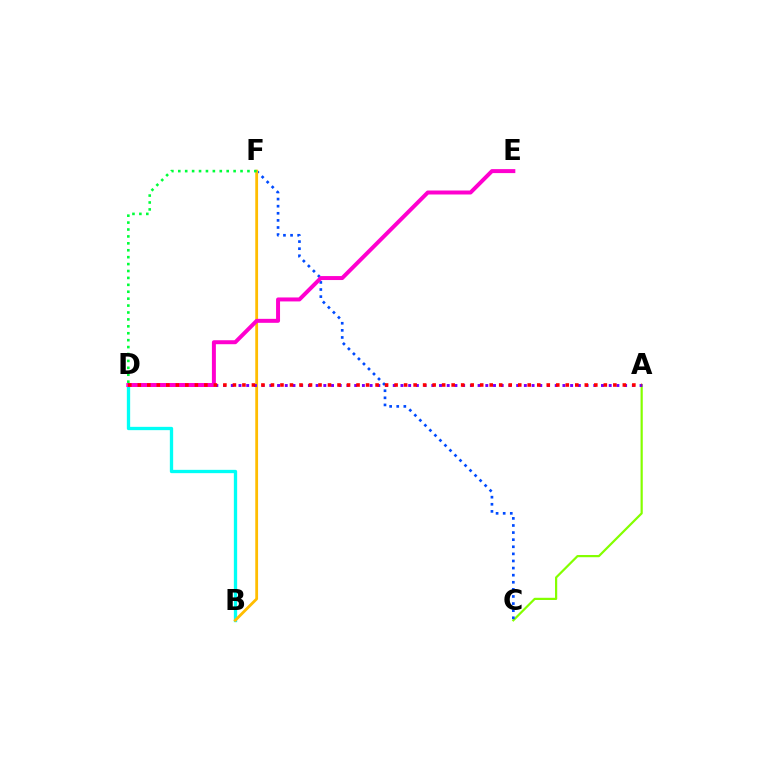{('B', 'D'): [{'color': '#00fff6', 'line_style': 'solid', 'thickness': 2.38}], ('A', 'C'): [{'color': '#84ff00', 'line_style': 'solid', 'thickness': 1.59}], ('C', 'F'): [{'color': '#004bff', 'line_style': 'dotted', 'thickness': 1.93}], ('B', 'F'): [{'color': '#ffbd00', 'line_style': 'solid', 'thickness': 2.01}], ('A', 'D'): [{'color': '#7200ff', 'line_style': 'dotted', 'thickness': 2.1}, {'color': '#ff0000', 'line_style': 'dotted', 'thickness': 2.58}], ('D', 'E'): [{'color': '#ff00cf', 'line_style': 'solid', 'thickness': 2.86}], ('D', 'F'): [{'color': '#00ff39', 'line_style': 'dotted', 'thickness': 1.88}]}